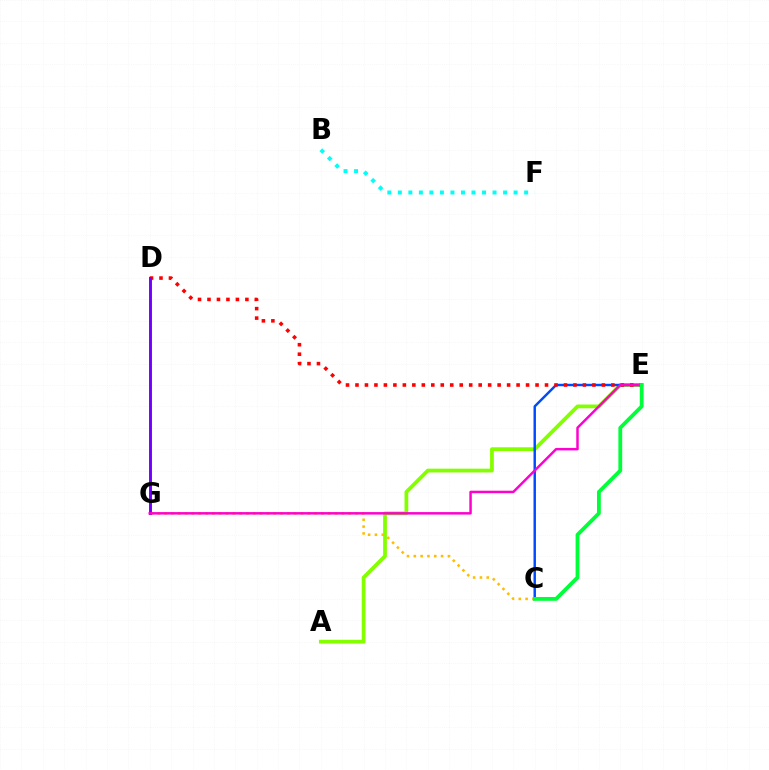{('A', 'E'): [{'color': '#84ff00', 'line_style': 'solid', 'thickness': 2.71}], ('C', 'G'): [{'color': '#ffbd00', 'line_style': 'dotted', 'thickness': 1.85}], ('C', 'E'): [{'color': '#004bff', 'line_style': 'solid', 'thickness': 1.77}, {'color': '#00ff39', 'line_style': 'solid', 'thickness': 2.74}], ('B', 'F'): [{'color': '#00fff6', 'line_style': 'dotted', 'thickness': 2.86}], ('D', 'E'): [{'color': '#ff0000', 'line_style': 'dotted', 'thickness': 2.57}], ('D', 'G'): [{'color': '#7200ff', 'line_style': 'solid', 'thickness': 2.1}], ('E', 'G'): [{'color': '#ff00cf', 'line_style': 'solid', 'thickness': 1.78}]}